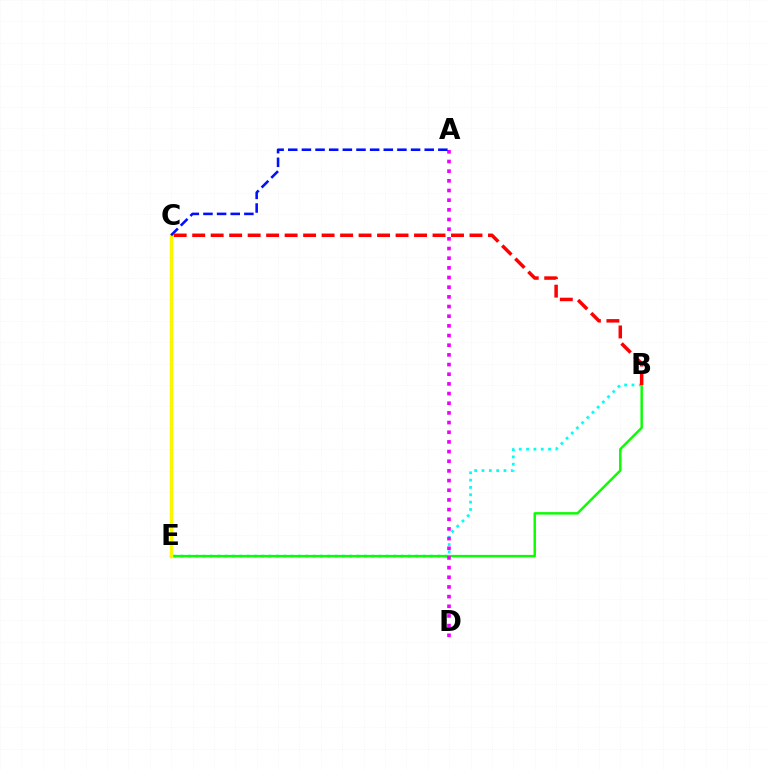{('B', 'E'): [{'color': '#00fff6', 'line_style': 'dotted', 'thickness': 1.99}, {'color': '#08ff00', 'line_style': 'solid', 'thickness': 1.76}], ('A', 'D'): [{'color': '#ee00ff', 'line_style': 'dotted', 'thickness': 2.63}], ('C', 'E'): [{'color': '#fcf500', 'line_style': 'solid', 'thickness': 2.5}], ('A', 'C'): [{'color': '#0010ff', 'line_style': 'dashed', 'thickness': 1.85}], ('B', 'C'): [{'color': '#ff0000', 'line_style': 'dashed', 'thickness': 2.51}]}